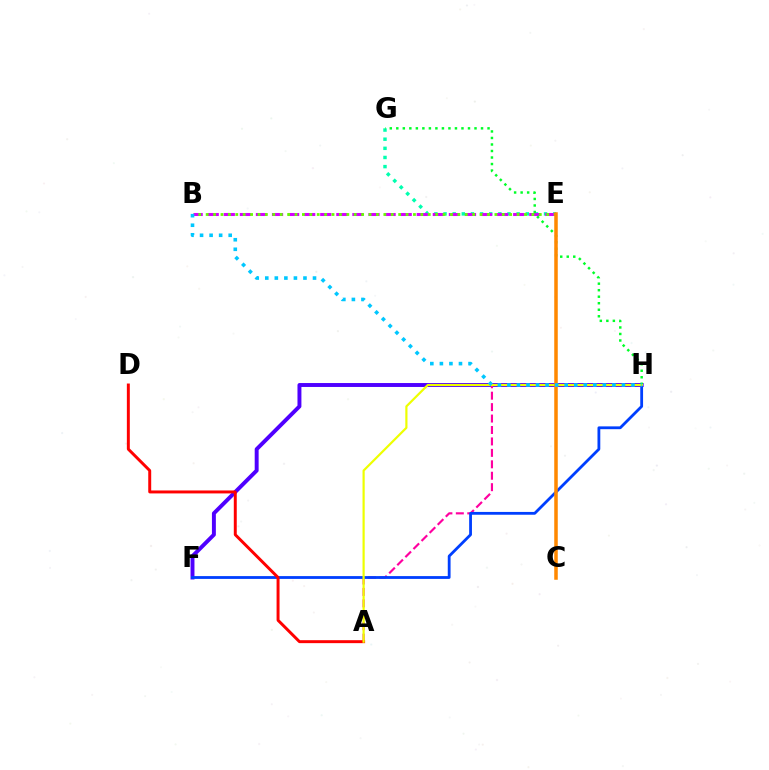{('F', 'H'): [{'color': '#4f00ff', 'line_style': 'solid', 'thickness': 2.83}, {'color': '#003fff', 'line_style': 'solid', 'thickness': 2.02}], ('E', 'G'): [{'color': '#00ffaf', 'line_style': 'dotted', 'thickness': 2.48}], ('A', 'H'): [{'color': '#ff00a0', 'line_style': 'dashed', 'thickness': 1.55}, {'color': '#eeff00', 'line_style': 'solid', 'thickness': 1.58}], ('B', 'E'): [{'color': '#d600ff', 'line_style': 'dashed', 'thickness': 2.18}, {'color': '#66ff00', 'line_style': 'dotted', 'thickness': 2.01}], ('A', 'D'): [{'color': '#ff0000', 'line_style': 'solid', 'thickness': 2.13}], ('G', 'H'): [{'color': '#00ff27', 'line_style': 'dotted', 'thickness': 1.77}], ('C', 'E'): [{'color': '#ff8800', 'line_style': 'solid', 'thickness': 2.53}], ('B', 'H'): [{'color': '#00c7ff', 'line_style': 'dotted', 'thickness': 2.59}]}